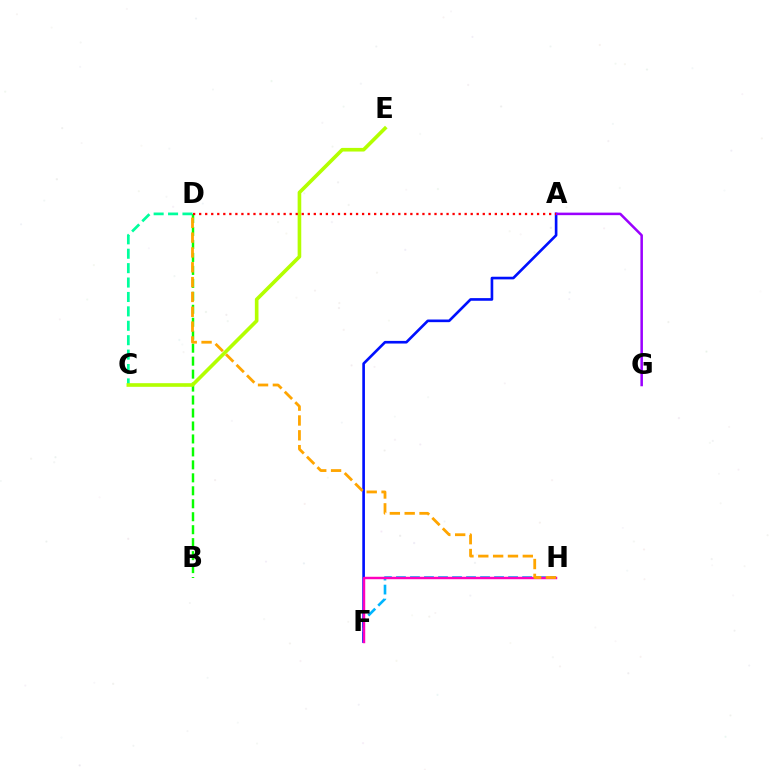{('F', 'H'): [{'color': '#00b5ff', 'line_style': 'dashed', 'thickness': 1.9}, {'color': '#ff00bd', 'line_style': 'solid', 'thickness': 1.76}], ('A', 'F'): [{'color': '#0010ff', 'line_style': 'solid', 'thickness': 1.9}], ('B', 'D'): [{'color': '#08ff00', 'line_style': 'dashed', 'thickness': 1.76}], ('C', 'D'): [{'color': '#00ff9d', 'line_style': 'dashed', 'thickness': 1.96}], ('C', 'E'): [{'color': '#b3ff00', 'line_style': 'solid', 'thickness': 2.61}], ('D', 'H'): [{'color': '#ffa500', 'line_style': 'dashed', 'thickness': 2.02}], ('A', 'G'): [{'color': '#9b00ff', 'line_style': 'solid', 'thickness': 1.82}], ('A', 'D'): [{'color': '#ff0000', 'line_style': 'dotted', 'thickness': 1.64}]}